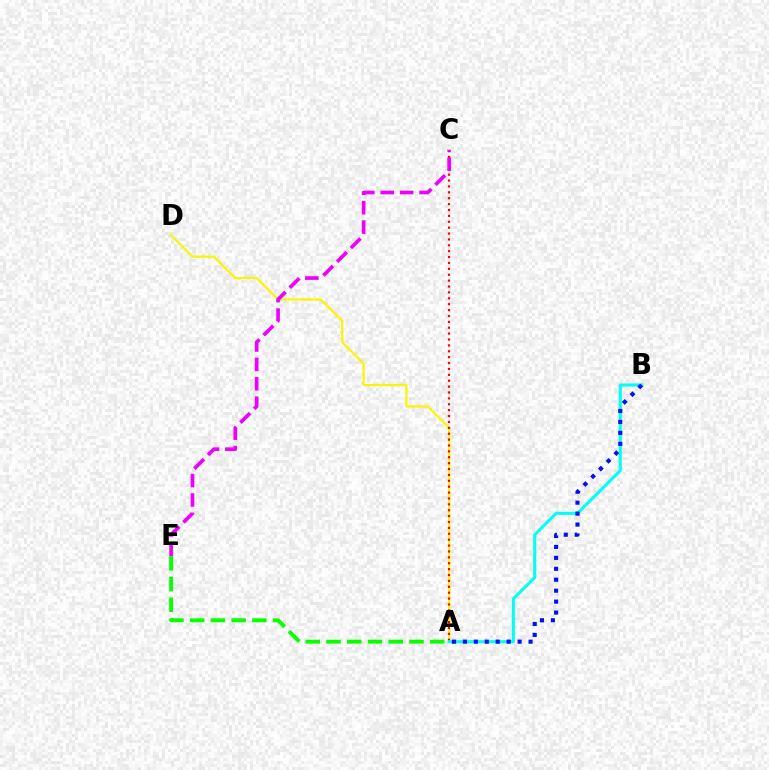{('A', 'D'): [{'color': '#fcf500', 'line_style': 'solid', 'thickness': 1.58}], ('A', 'C'): [{'color': '#ff0000', 'line_style': 'dotted', 'thickness': 1.6}], ('C', 'E'): [{'color': '#ee00ff', 'line_style': 'dashed', 'thickness': 2.64}], ('A', 'B'): [{'color': '#00fff6', 'line_style': 'solid', 'thickness': 2.21}, {'color': '#0010ff', 'line_style': 'dotted', 'thickness': 2.97}], ('A', 'E'): [{'color': '#08ff00', 'line_style': 'dashed', 'thickness': 2.82}]}